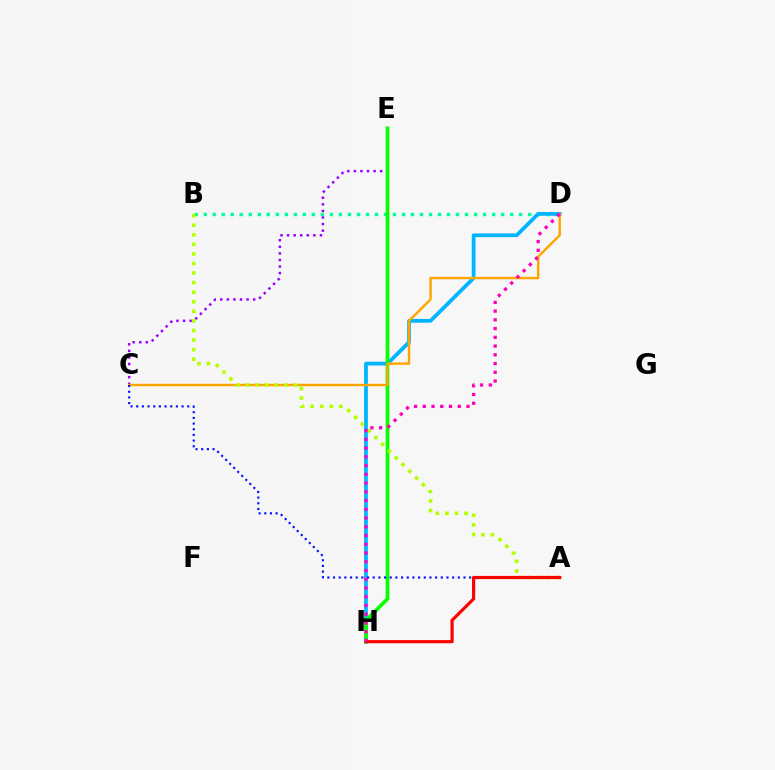{('B', 'D'): [{'color': '#00ff9d', 'line_style': 'dotted', 'thickness': 2.45}], ('D', 'H'): [{'color': '#00b5ff', 'line_style': 'solid', 'thickness': 2.71}, {'color': '#ff00bd', 'line_style': 'dotted', 'thickness': 2.38}], ('C', 'E'): [{'color': '#9b00ff', 'line_style': 'dotted', 'thickness': 1.79}], ('E', 'H'): [{'color': '#08ff00', 'line_style': 'solid', 'thickness': 2.66}], ('C', 'D'): [{'color': '#ffa500', 'line_style': 'solid', 'thickness': 1.74}], ('A', 'B'): [{'color': '#b3ff00', 'line_style': 'dotted', 'thickness': 2.6}], ('A', 'C'): [{'color': '#0010ff', 'line_style': 'dotted', 'thickness': 1.54}], ('A', 'H'): [{'color': '#ff0000', 'line_style': 'solid', 'thickness': 2.29}]}